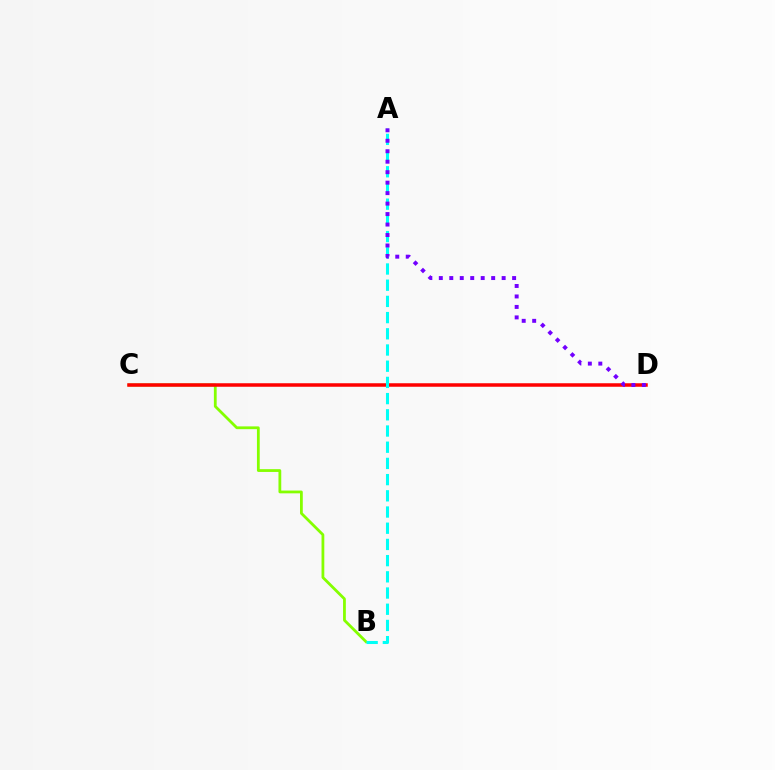{('B', 'C'): [{'color': '#84ff00', 'line_style': 'solid', 'thickness': 2.0}], ('C', 'D'): [{'color': '#ff0000', 'line_style': 'solid', 'thickness': 2.52}], ('A', 'B'): [{'color': '#00fff6', 'line_style': 'dashed', 'thickness': 2.2}], ('A', 'D'): [{'color': '#7200ff', 'line_style': 'dotted', 'thickness': 2.85}]}